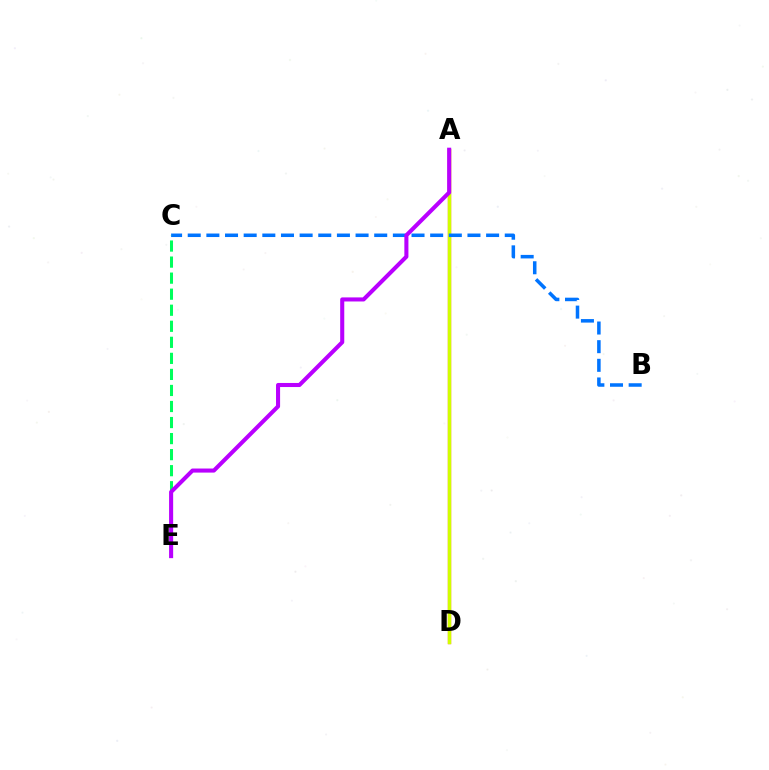{('A', 'D'): [{'color': '#ff0000', 'line_style': 'solid', 'thickness': 2.35}, {'color': '#d1ff00', 'line_style': 'solid', 'thickness': 2.42}], ('B', 'C'): [{'color': '#0074ff', 'line_style': 'dashed', 'thickness': 2.53}], ('C', 'E'): [{'color': '#00ff5c', 'line_style': 'dashed', 'thickness': 2.18}], ('A', 'E'): [{'color': '#b900ff', 'line_style': 'solid', 'thickness': 2.93}]}